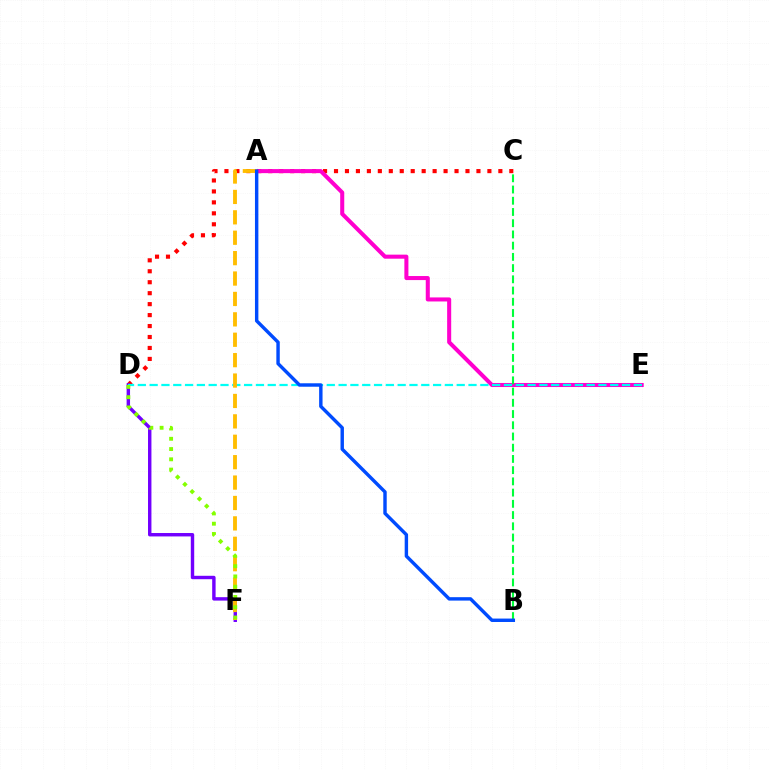{('C', 'D'): [{'color': '#ff0000', 'line_style': 'dotted', 'thickness': 2.98}], ('A', 'E'): [{'color': '#ff00cf', 'line_style': 'solid', 'thickness': 2.91}], ('D', 'F'): [{'color': '#7200ff', 'line_style': 'solid', 'thickness': 2.46}, {'color': '#84ff00', 'line_style': 'dotted', 'thickness': 2.79}], ('D', 'E'): [{'color': '#00fff6', 'line_style': 'dashed', 'thickness': 1.6}], ('A', 'F'): [{'color': '#ffbd00', 'line_style': 'dashed', 'thickness': 2.77}], ('B', 'C'): [{'color': '#00ff39', 'line_style': 'dashed', 'thickness': 1.52}], ('A', 'B'): [{'color': '#004bff', 'line_style': 'solid', 'thickness': 2.46}]}